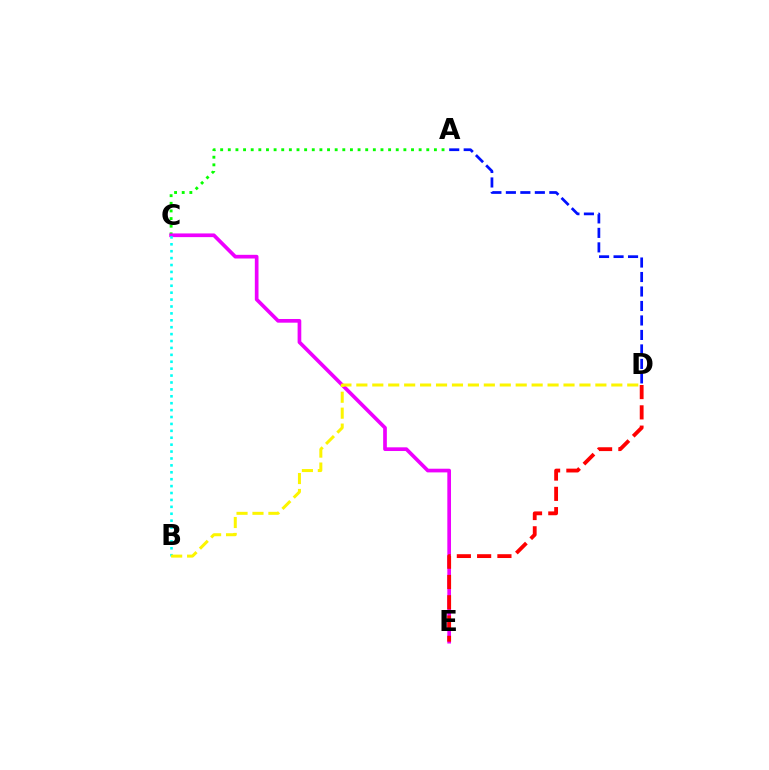{('A', 'C'): [{'color': '#08ff00', 'line_style': 'dotted', 'thickness': 2.07}], ('C', 'E'): [{'color': '#ee00ff', 'line_style': 'solid', 'thickness': 2.65}], ('B', 'C'): [{'color': '#00fff6', 'line_style': 'dotted', 'thickness': 1.88}], ('A', 'D'): [{'color': '#0010ff', 'line_style': 'dashed', 'thickness': 1.97}], ('D', 'E'): [{'color': '#ff0000', 'line_style': 'dashed', 'thickness': 2.76}], ('B', 'D'): [{'color': '#fcf500', 'line_style': 'dashed', 'thickness': 2.16}]}